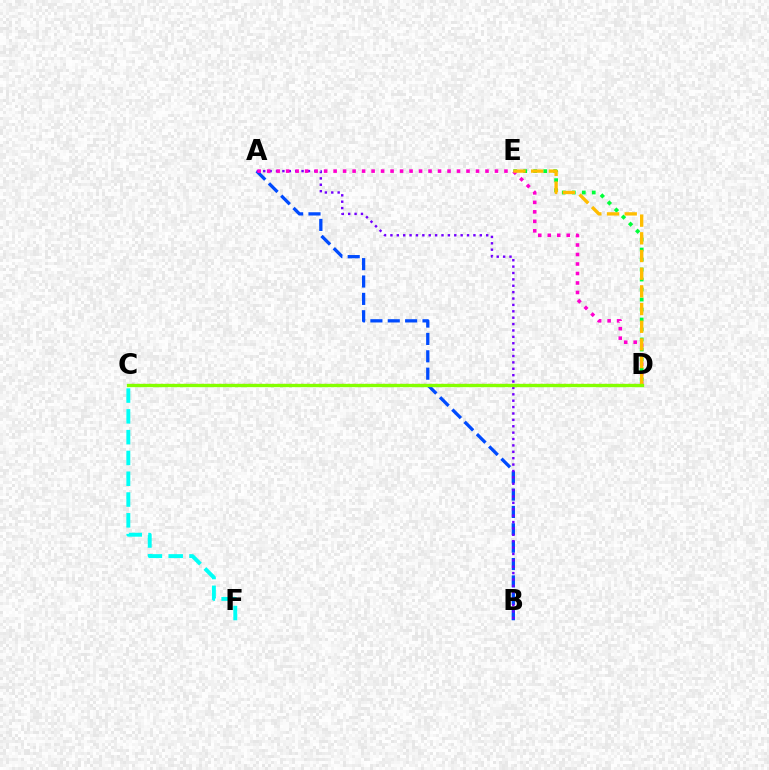{('A', 'B'): [{'color': '#004bff', 'line_style': 'dashed', 'thickness': 2.36}, {'color': '#7200ff', 'line_style': 'dotted', 'thickness': 1.73}], ('D', 'E'): [{'color': '#00ff39', 'line_style': 'dotted', 'thickness': 2.71}, {'color': '#ffbd00', 'line_style': 'dashed', 'thickness': 2.4}], ('A', 'D'): [{'color': '#ff00cf', 'line_style': 'dotted', 'thickness': 2.58}], ('C', 'D'): [{'color': '#ff0000', 'line_style': 'dotted', 'thickness': 1.59}, {'color': '#84ff00', 'line_style': 'solid', 'thickness': 2.39}], ('C', 'F'): [{'color': '#00fff6', 'line_style': 'dashed', 'thickness': 2.82}]}